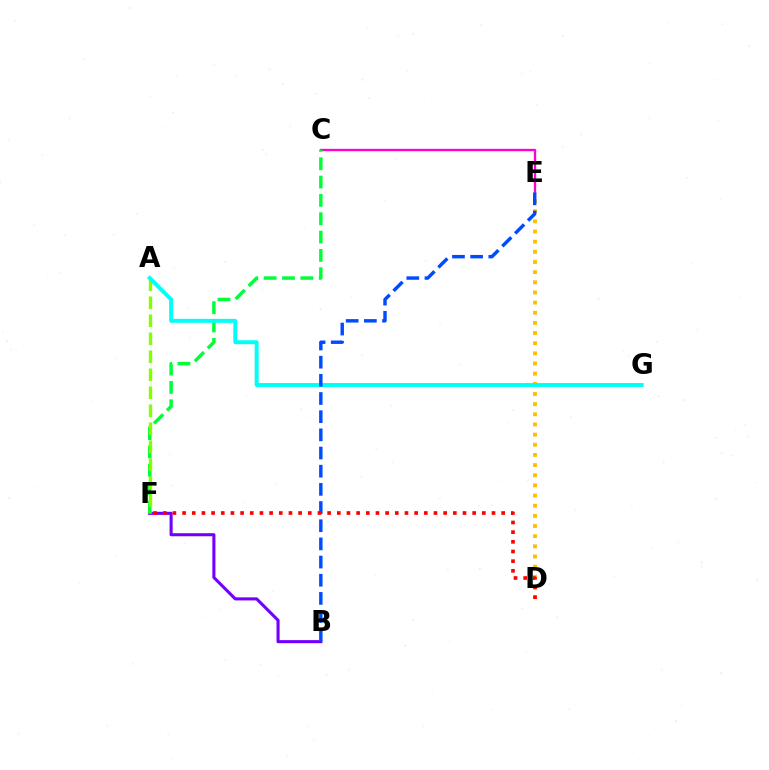{('B', 'F'): [{'color': '#7200ff', 'line_style': 'solid', 'thickness': 2.22}], ('D', 'E'): [{'color': '#ffbd00', 'line_style': 'dotted', 'thickness': 2.76}], ('C', 'E'): [{'color': '#ff00cf', 'line_style': 'solid', 'thickness': 1.68}], ('C', 'F'): [{'color': '#00ff39', 'line_style': 'dashed', 'thickness': 2.49}], ('A', 'F'): [{'color': '#84ff00', 'line_style': 'dashed', 'thickness': 2.44}], ('A', 'G'): [{'color': '#00fff6', 'line_style': 'solid', 'thickness': 2.84}], ('B', 'E'): [{'color': '#004bff', 'line_style': 'dashed', 'thickness': 2.47}], ('D', 'F'): [{'color': '#ff0000', 'line_style': 'dotted', 'thickness': 2.63}]}